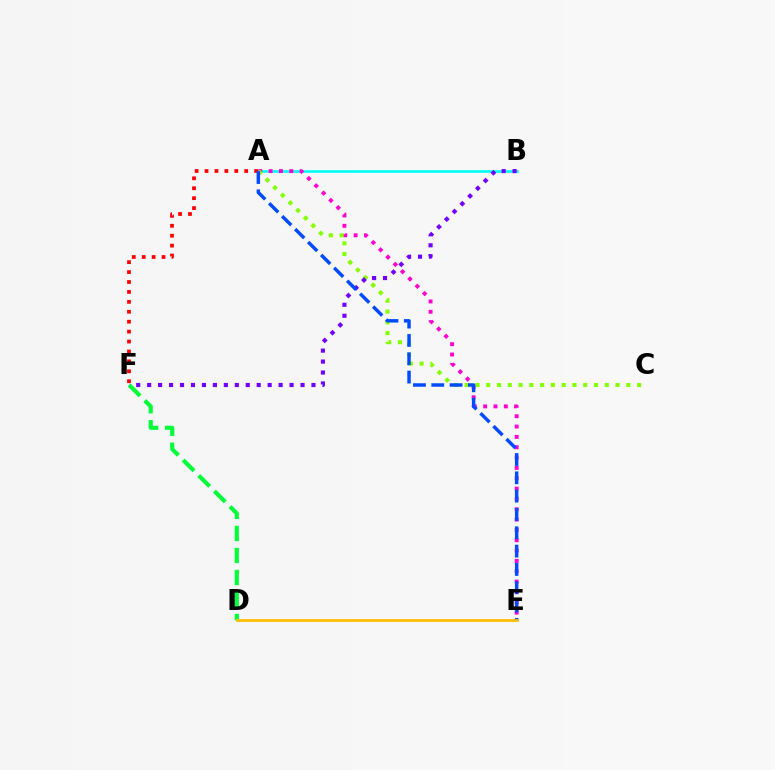{('D', 'F'): [{'color': '#00ff39', 'line_style': 'dashed', 'thickness': 2.99}], ('A', 'B'): [{'color': '#00fff6', 'line_style': 'solid', 'thickness': 1.89}], ('A', 'E'): [{'color': '#ff00cf', 'line_style': 'dotted', 'thickness': 2.81}, {'color': '#004bff', 'line_style': 'dashed', 'thickness': 2.49}], ('A', 'C'): [{'color': '#84ff00', 'line_style': 'dotted', 'thickness': 2.93}], ('B', 'F'): [{'color': '#7200ff', 'line_style': 'dotted', 'thickness': 2.98}], ('A', 'F'): [{'color': '#ff0000', 'line_style': 'dotted', 'thickness': 2.7}], ('D', 'E'): [{'color': '#ffbd00', 'line_style': 'solid', 'thickness': 1.97}]}